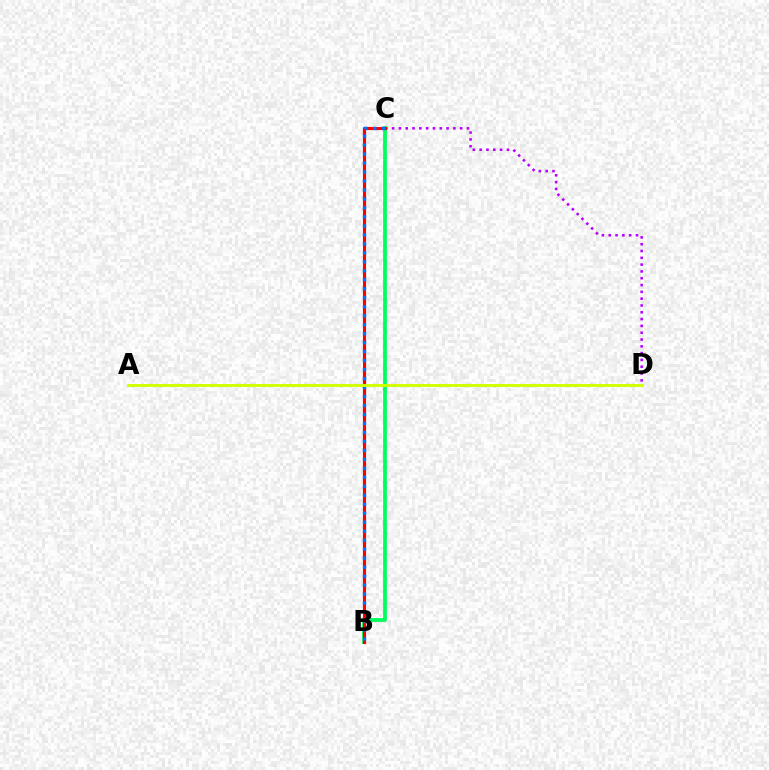{('B', 'C'): [{'color': '#00ff5c', 'line_style': 'solid', 'thickness': 2.71}, {'color': '#ff0000', 'line_style': 'solid', 'thickness': 2.25}, {'color': '#0074ff', 'line_style': 'dotted', 'thickness': 2.44}], ('C', 'D'): [{'color': '#b900ff', 'line_style': 'dotted', 'thickness': 1.85}], ('A', 'D'): [{'color': '#d1ff00', 'line_style': 'solid', 'thickness': 2.09}]}